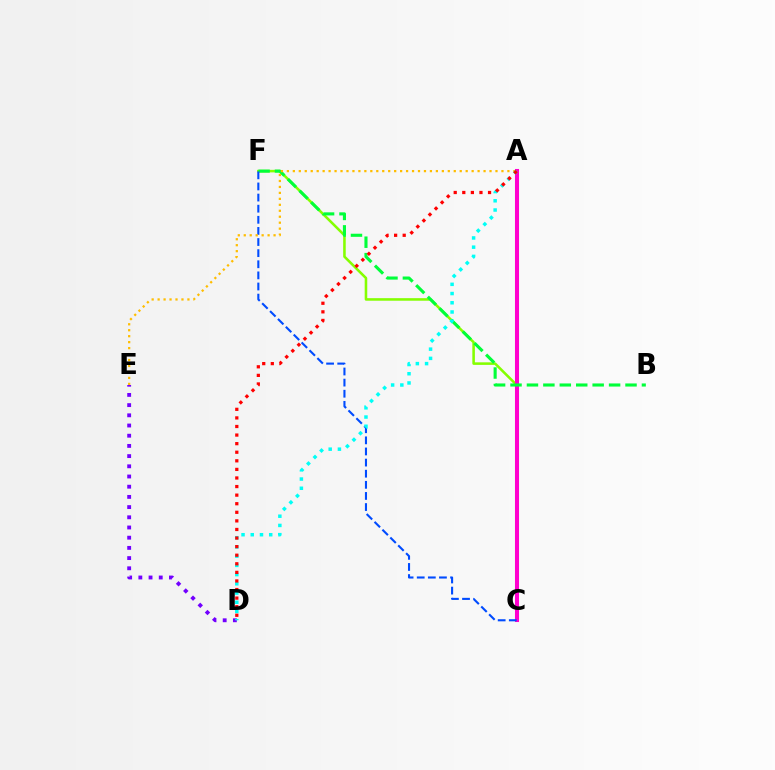{('D', 'E'): [{'color': '#7200ff', 'line_style': 'dotted', 'thickness': 2.77}], ('C', 'F'): [{'color': '#84ff00', 'line_style': 'solid', 'thickness': 1.84}, {'color': '#004bff', 'line_style': 'dashed', 'thickness': 1.51}], ('A', 'C'): [{'color': '#ff00cf', 'line_style': 'solid', 'thickness': 2.92}], ('B', 'F'): [{'color': '#00ff39', 'line_style': 'dashed', 'thickness': 2.23}], ('A', 'E'): [{'color': '#ffbd00', 'line_style': 'dotted', 'thickness': 1.62}], ('A', 'D'): [{'color': '#00fff6', 'line_style': 'dotted', 'thickness': 2.51}, {'color': '#ff0000', 'line_style': 'dotted', 'thickness': 2.33}]}